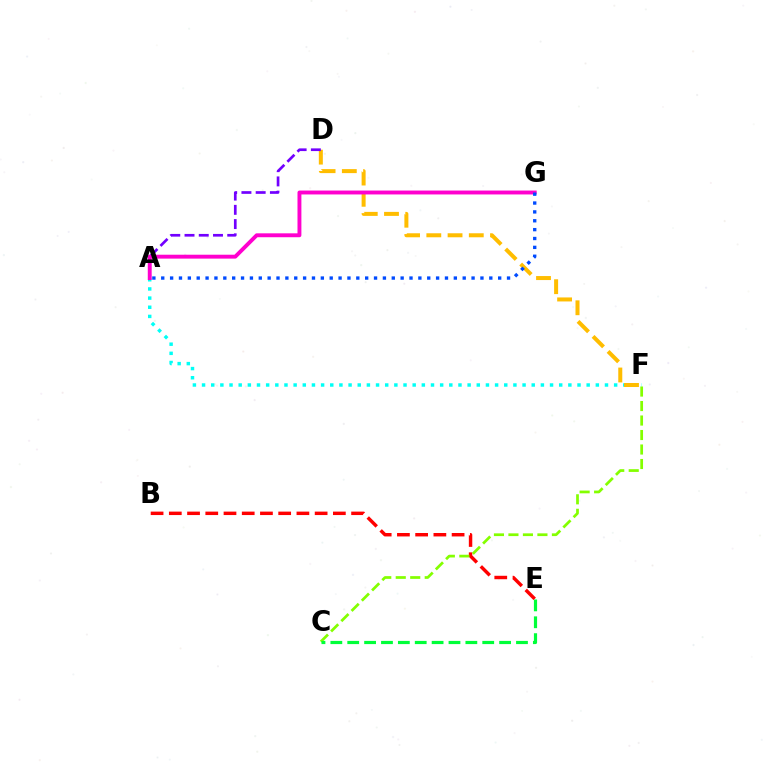{('A', 'F'): [{'color': '#00fff6', 'line_style': 'dotted', 'thickness': 2.49}], ('D', 'F'): [{'color': '#ffbd00', 'line_style': 'dashed', 'thickness': 2.88}], ('A', 'D'): [{'color': '#7200ff', 'line_style': 'dashed', 'thickness': 1.93}], ('A', 'G'): [{'color': '#ff00cf', 'line_style': 'solid', 'thickness': 2.81}, {'color': '#004bff', 'line_style': 'dotted', 'thickness': 2.41}], ('B', 'E'): [{'color': '#ff0000', 'line_style': 'dashed', 'thickness': 2.48}], ('C', 'F'): [{'color': '#84ff00', 'line_style': 'dashed', 'thickness': 1.97}], ('C', 'E'): [{'color': '#00ff39', 'line_style': 'dashed', 'thickness': 2.29}]}